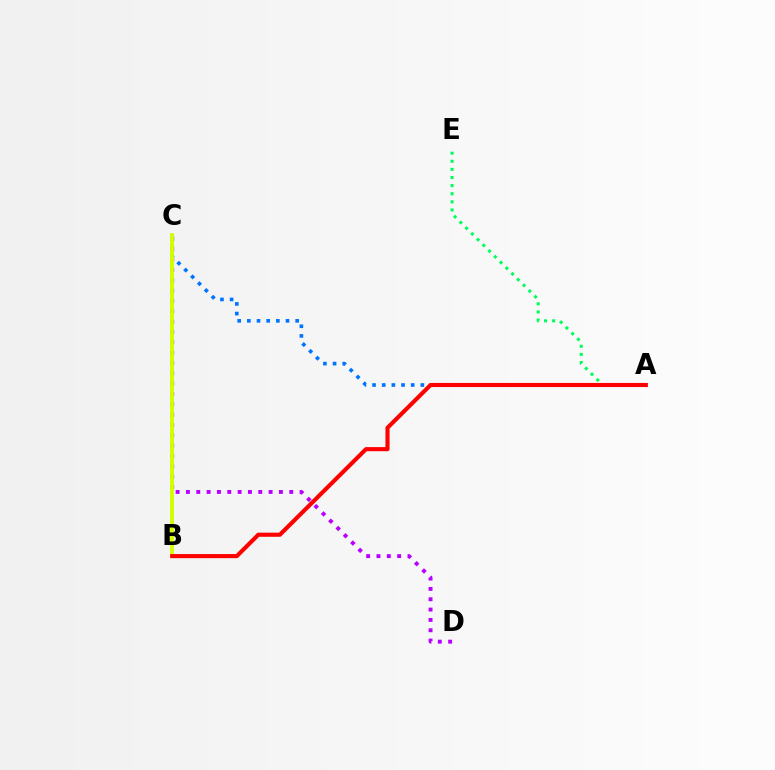{('A', 'E'): [{'color': '#00ff5c', 'line_style': 'dotted', 'thickness': 2.2}], ('A', 'C'): [{'color': '#0074ff', 'line_style': 'dotted', 'thickness': 2.62}], ('C', 'D'): [{'color': '#b900ff', 'line_style': 'dotted', 'thickness': 2.81}], ('B', 'C'): [{'color': '#d1ff00', 'line_style': 'solid', 'thickness': 2.8}], ('A', 'B'): [{'color': '#ff0000', 'line_style': 'solid', 'thickness': 2.96}]}